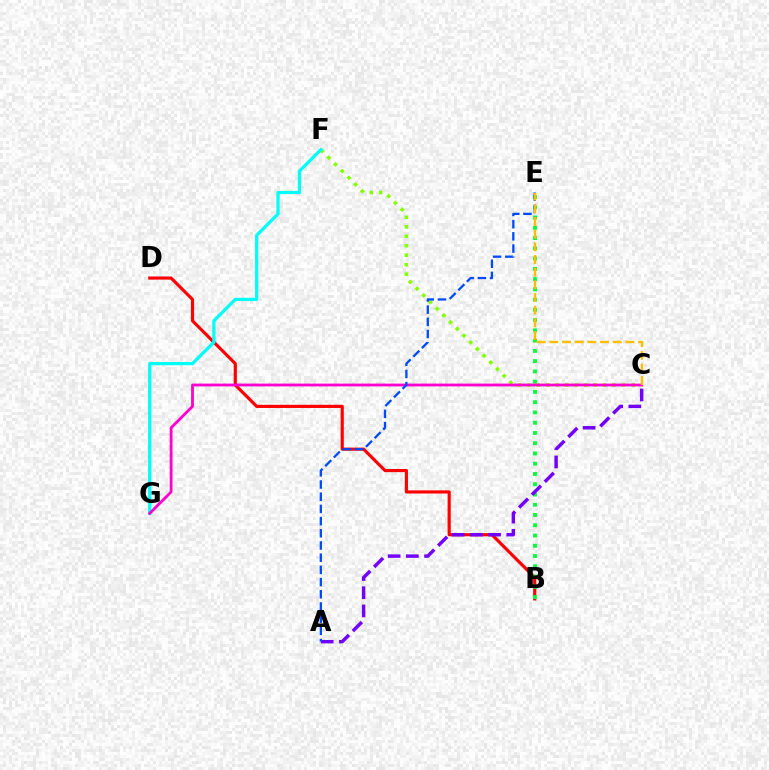{('B', 'D'): [{'color': '#ff0000', 'line_style': 'solid', 'thickness': 2.27}], ('C', 'F'): [{'color': '#84ff00', 'line_style': 'dotted', 'thickness': 2.58}], ('F', 'G'): [{'color': '#00fff6', 'line_style': 'solid', 'thickness': 2.34}], ('B', 'E'): [{'color': '#00ff39', 'line_style': 'dotted', 'thickness': 2.79}], ('A', 'C'): [{'color': '#7200ff', 'line_style': 'dashed', 'thickness': 2.47}], ('C', 'G'): [{'color': '#ff00cf', 'line_style': 'solid', 'thickness': 2.02}], ('A', 'E'): [{'color': '#004bff', 'line_style': 'dashed', 'thickness': 1.66}], ('C', 'E'): [{'color': '#ffbd00', 'line_style': 'dashed', 'thickness': 1.72}]}